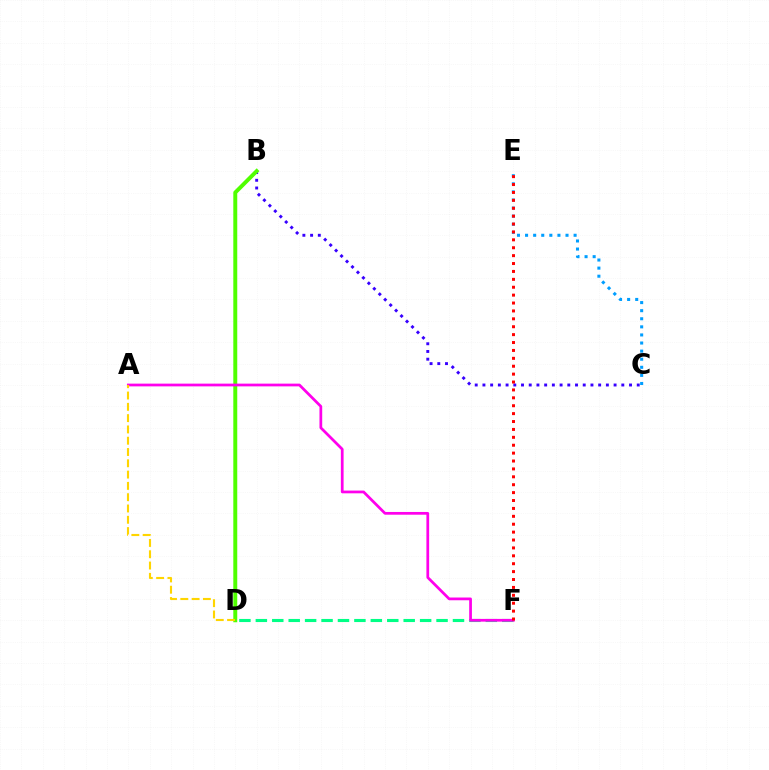{('B', 'C'): [{'color': '#3700ff', 'line_style': 'dotted', 'thickness': 2.1}], ('D', 'F'): [{'color': '#00ff86', 'line_style': 'dashed', 'thickness': 2.23}], ('C', 'E'): [{'color': '#009eff', 'line_style': 'dotted', 'thickness': 2.2}], ('B', 'D'): [{'color': '#4fff00', 'line_style': 'solid', 'thickness': 2.84}], ('A', 'F'): [{'color': '#ff00ed', 'line_style': 'solid', 'thickness': 1.98}], ('A', 'D'): [{'color': '#ffd500', 'line_style': 'dashed', 'thickness': 1.53}], ('E', 'F'): [{'color': '#ff0000', 'line_style': 'dotted', 'thickness': 2.15}]}